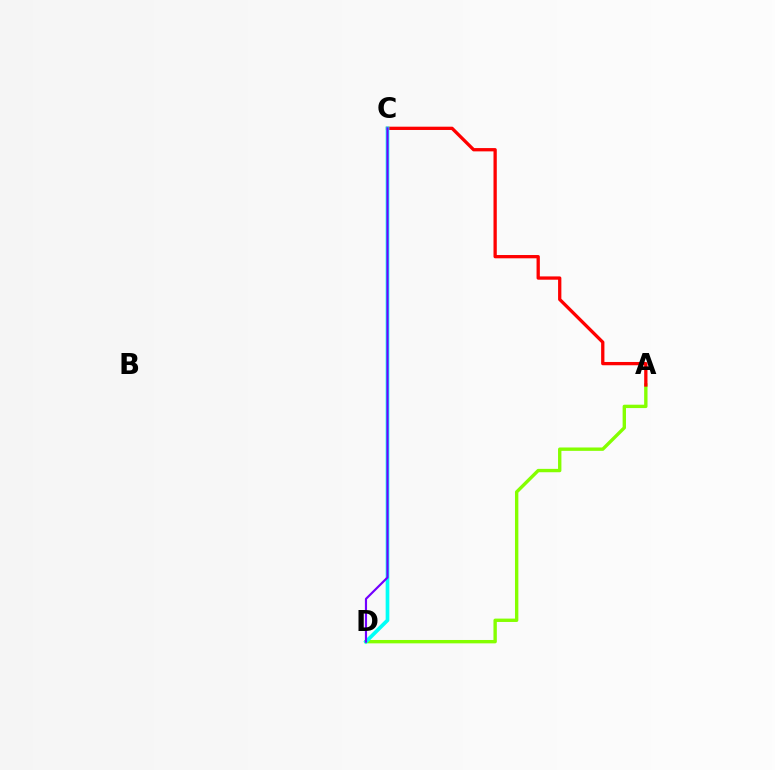{('A', 'D'): [{'color': '#84ff00', 'line_style': 'solid', 'thickness': 2.43}], ('A', 'C'): [{'color': '#ff0000', 'line_style': 'solid', 'thickness': 2.37}], ('C', 'D'): [{'color': '#00fff6', 'line_style': 'solid', 'thickness': 2.66}, {'color': '#7200ff', 'line_style': 'solid', 'thickness': 1.56}]}